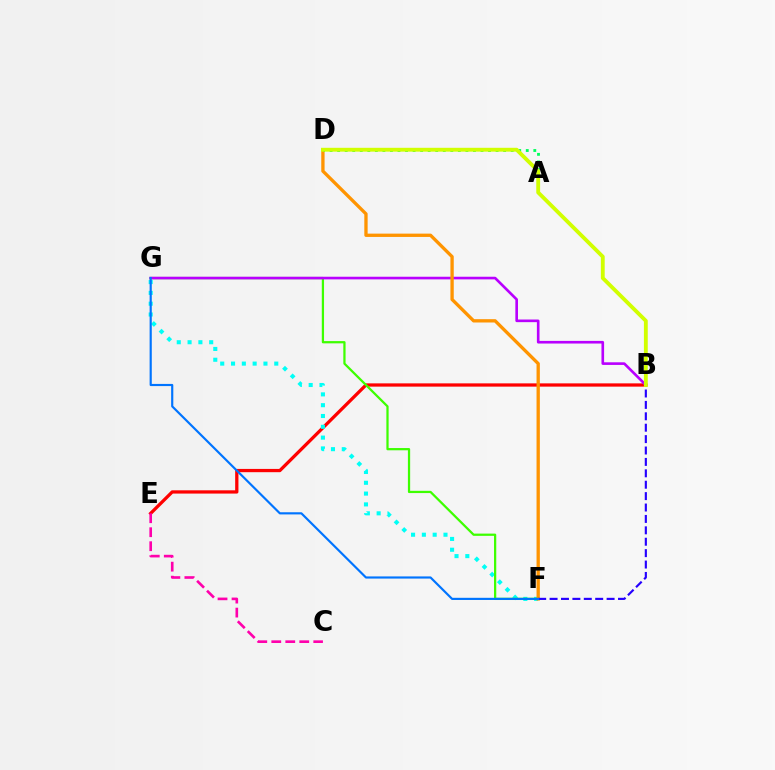{('B', 'E'): [{'color': '#ff0000', 'line_style': 'solid', 'thickness': 2.35}], ('C', 'E'): [{'color': '#ff00ac', 'line_style': 'dashed', 'thickness': 1.9}], ('F', 'G'): [{'color': '#00fff6', 'line_style': 'dotted', 'thickness': 2.94}, {'color': '#3dff00', 'line_style': 'solid', 'thickness': 1.62}, {'color': '#0074ff', 'line_style': 'solid', 'thickness': 1.56}], ('B', 'G'): [{'color': '#b900ff', 'line_style': 'solid', 'thickness': 1.9}], ('D', 'F'): [{'color': '#ff9400', 'line_style': 'solid', 'thickness': 2.39}], ('A', 'D'): [{'color': '#00ff5c', 'line_style': 'dotted', 'thickness': 2.05}], ('B', 'F'): [{'color': '#2500ff', 'line_style': 'dashed', 'thickness': 1.55}], ('B', 'D'): [{'color': '#d1ff00', 'line_style': 'solid', 'thickness': 2.77}]}